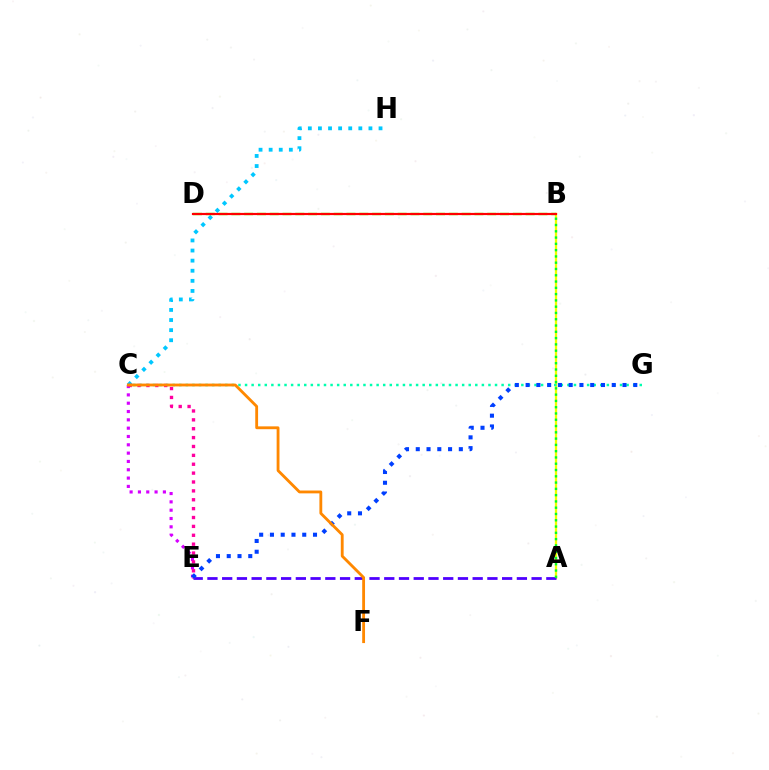{('C', 'E'): [{'color': '#d600ff', 'line_style': 'dotted', 'thickness': 2.26}, {'color': '#ff00a0', 'line_style': 'dotted', 'thickness': 2.41}], ('A', 'B'): [{'color': '#eeff00', 'line_style': 'solid', 'thickness': 1.64}, {'color': '#00ff27', 'line_style': 'dotted', 'thickness': 1.71}], ('A', 'E'): [{'color': '#4f00ff', 'line_style': 'dashed', 'thickness': 2.0}], ('C', 'H'): [{'color': '#00c7ff', 'line_style': 'dotted', 'thickness': 2.74}], ('C', 'G'): [{'color': '#00ffaf', 'line_style': 'dotted', 'thickness': 1.79}], ('E', 'G'): [{'color': '#003fff', 'line_style': 'dotted', 'thickness': 2.93}], ('B', 'D'): [{'color': '#66ff00', 'line_style': 'dashed', 'thickness': 1.74}, {'color': '#ff0000', 'line_style': 'solid', 'thickness': 1.57}], ('C', 'F'): [{'color': '#ff8800', 'line_style': 'solid', 'thickness': 2.04}]}